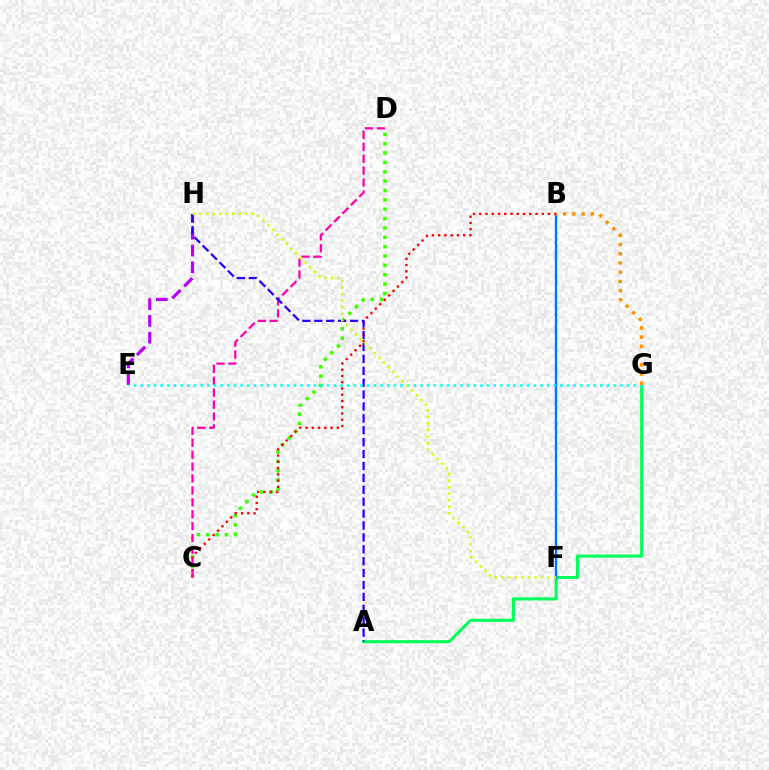{('C', 'D'): [{'color': '#3dff00', 'line_style': 'dotted', 'thickness': 2.54}, {'color': '#ff00ac', 'line_style': 'dashed', 'thickness': 1.62}], ('B', 'C'): [{'color': '#ff0000', 'line_style': 'dotted', 'thickness': 1.7}], ('A', 'G'): [{'color': '#00ff5c', 'line_style': 'solid', 'thickness': 2.21}], ('E', 'H'): [{'color': '#b900ff', 'line_style': 'dashed', 'thickness': 2.28}], ('A', 'H'): [{'color': '#2500ff', 'line_style': 'dashed', 'thickness': 1.62}], ('B', 'F'): [{'color': '#0074ff', 'line_style': 'solid', 'thickness': 1.69}], ('E', 'G'): [{'color': '#00fff6', 'line_style': 'dotted', 'thickness': 1.81}], ('B', 'G'): [{'color': '#ff9400', 'line_style': 'dotted', 'thickness': 2.51}], ('F', 'H'): [{'color': '#d1ff00', 'line_style': 'dotted', 'thickness': 1.79}]}